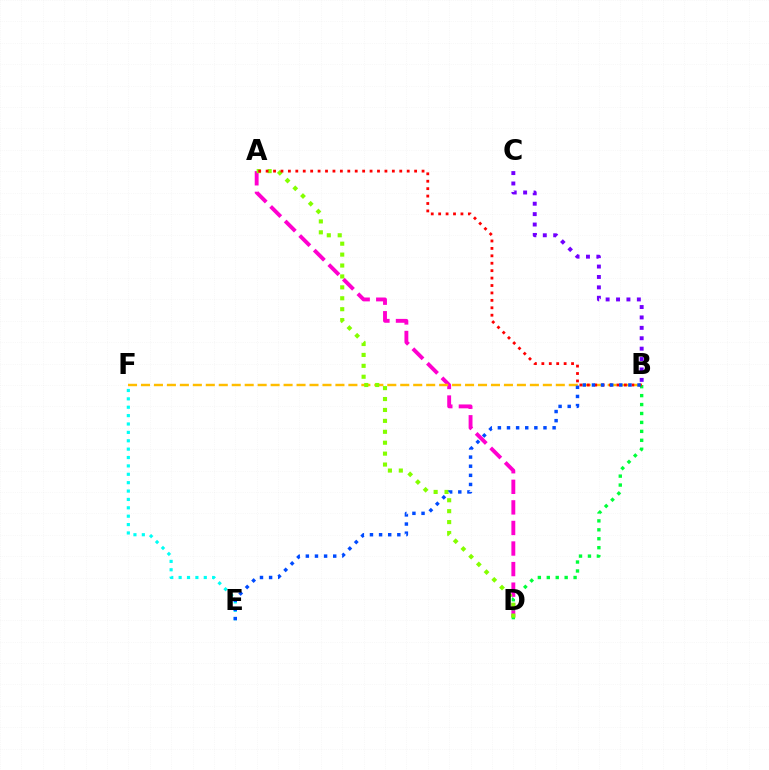{('A', 'D'): [{'color': '#ff00cf', 'line_style': 'dashed', 'thickness': 2.79}, {'color': '#84ff00', 'line_style': 'dotted', 'thickness': 2.97}], ('B', 'C'): [{'color': '#7200ff', 'line_style': 'dotted', 'thickness': 2.83}], ('B', 'F'): [{'color': '#ffbd00', 'line_style': 'dashed', 'thickness': 1.76}], ('B', 'D'): [{'color': '#00ff39', 'line_style': 'dotted', 'thickness': 2.43}], ('E', 'F'): [{'color': '#00fff6', 'line_style': 'dotted', 'thickness': 2.28}], ('A', 'B'): [{'color': '#ff0000', 'line_style': 'dotted', 'thickness': 2.02}], ('B', 'E'): [{'color': '#004bff', 'line_style': 'dotted', 'thickness': 2.48}]}